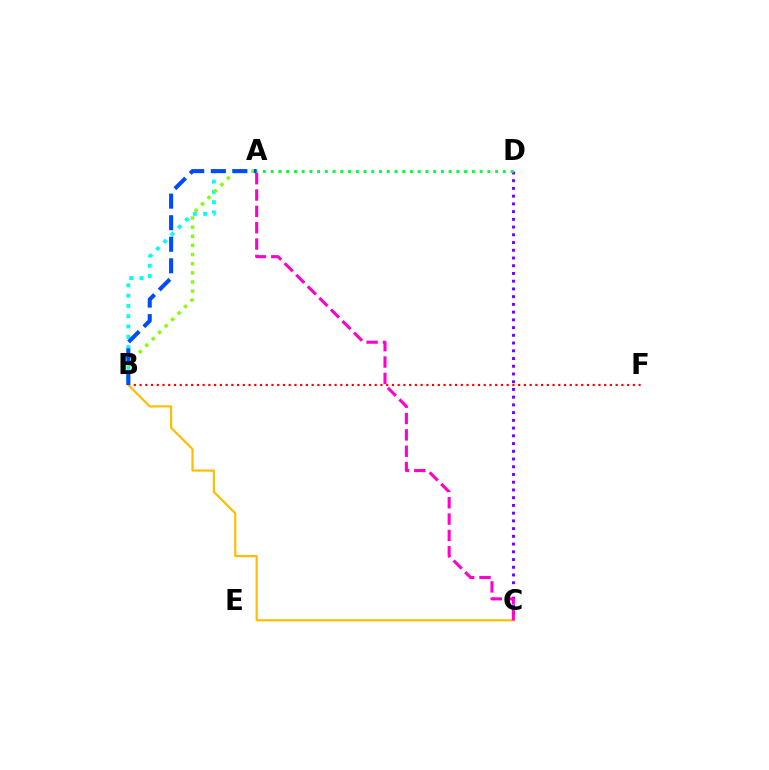{('B', 'F'): [{'color': '#ff0000', 'line_style': 'dotted', 'thickness': 1.56}], ('A', 'B'): [{'color': '#00fff6', 'line_style': 'dotted', 'thickness': 2.79}, {'color': '#84ff00', 'line_style': 'dotted', 'thickness': 2.48}, {'color': '#004bff', 'line_style': 'dashed', 'thickness': 2.93}], ('C', 'D'): [{'color': '#7200ff', 'line_style': 'dotted', 'thickness': 2.1}], ('A', 'D'): [{'color': '#00ff39', 'line_style': 'dotted', 'thickness': 2.1}], ('B', 'C'): [{'color': '#ffbd00', 'line_style': 'solid', 'thickness': 1.58}], ('A', 'C'): [{'color': '#ff00cf', 'line_style': 'dashed', 'thickness': 2.22}]}